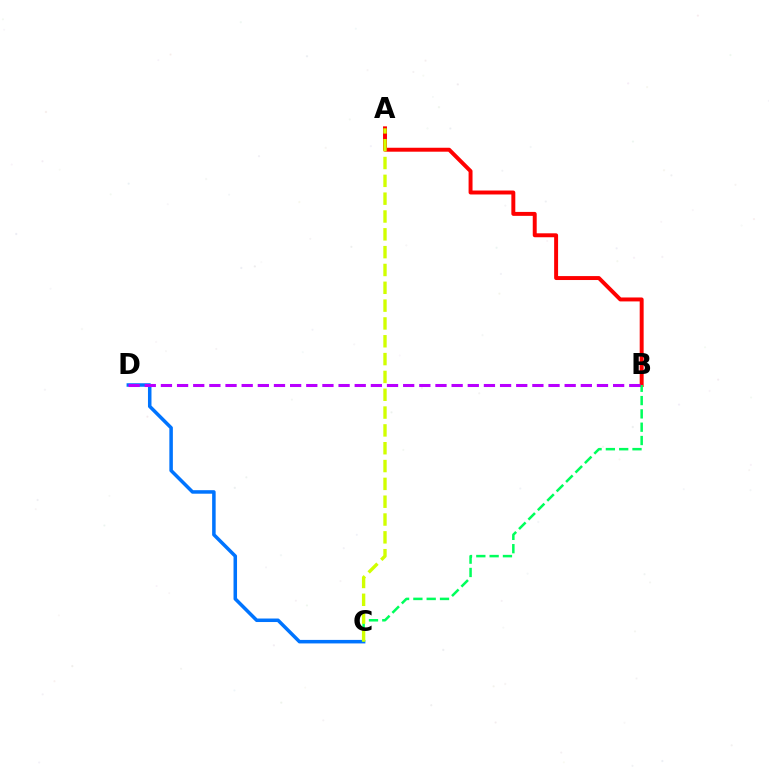{('C', 'D'): [{'color': '#0074ff', 'line_style': 'solid', 'thickness': 2.53}], ('A', 'B'): [{'color': '#ff0000', 'line_style': 'solid', 'thickness': 2.84}], ('B', 'C'): [{'color': '#00ff5c', 'line_style': 'dashed', 'thickness': 1.81}], ('A', 'C'): [{'color': '#d1ff00', 'line_style': 'dashed', 'thickness': 2.42}], ('B', 'D'): [{'color': '#b900ff', 'line_style': 'dashed', 'thickness': 2.19}]}